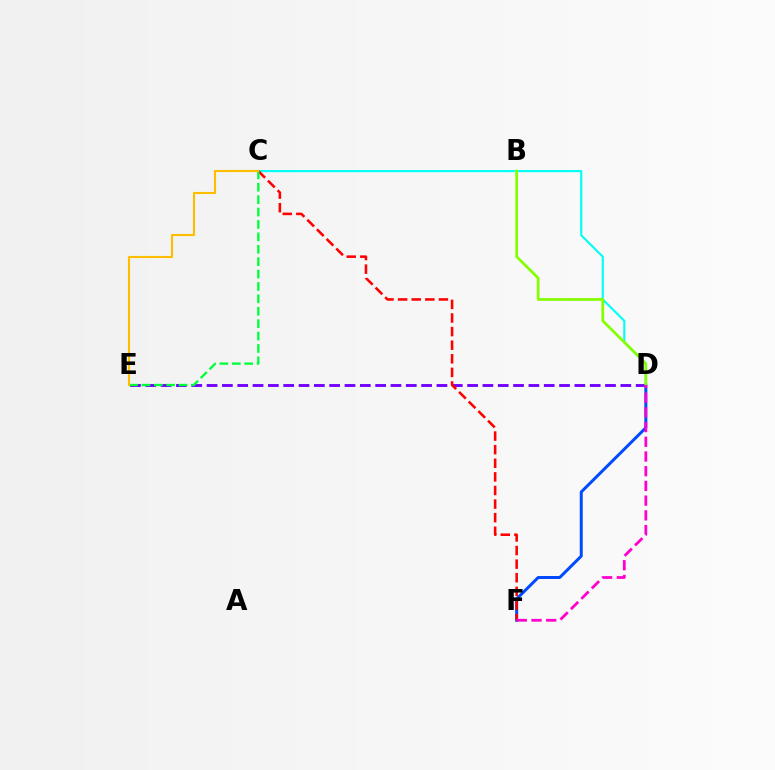{('D', 'E'): [{'color': '#7200ff', 'line_style': 'dashed', 'thickness': 2.08}], ('C', 'D'): [{'color': '#00fff6', 'line_style': 'solid', 'thickness': 1.53}], ('D', 'F'): [{'color': '#004bff', 'line_style': 'solid', 'thickness': 2.16}, {'color': '#ff00cf', 'line_style': 'dashed', 'thickness': 2.0}], ('C', 'F'): [{'color': '#ff0000', 'line_style': 'dashed', 'thickness': 1.85}], ('B', 'D'): [{'color': '#84ff00', 'line_style': 'solid', 'thickness': 1.97}], ('C', 'E'): [{'color': '#00ff39', 'line_style': 'dashed', 'thickness': 1.68}, {'color': '#ffbd00', 'line_style': 'solid', 'thickness': 1.52}]}